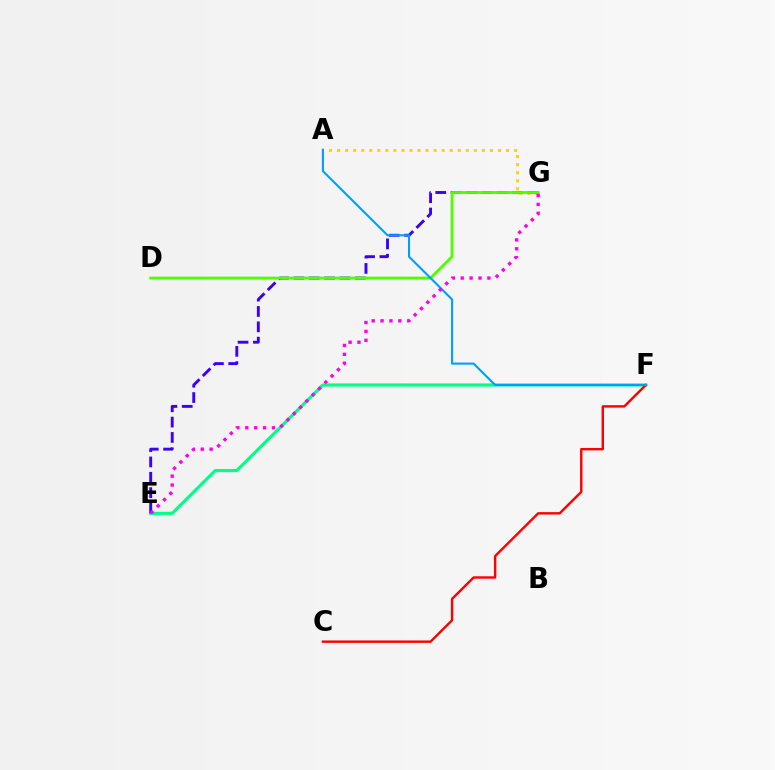{('E', 'F'): [{'color': '#00ff86', 'line_style': 'solid', 'thickness': 2.27}], ('C', 'F'): [{'color': '#ff0000', 'line_style': 'solid', 'thickness': 1.74}], ('A', 'G'): [{'color': '#ffd500', 'line_style': 'dotted', 'thickness': 2.19}], ('E', 'G'): [{'color': '#3700ff', 'line_style': 'dashed', 'thickness': 2.08}, {'color': '#ff00ed', 'line_style': 'dotted', 'thickness': 2.42}], ('D', 'G'): [{'color': '#4fff00', 'line_style': 'solid', 'thickness': 2.06}], ('A', 'F'): [{'color': '#009eff', 'line_style': 'solid', 'thickness': 1.51}]}